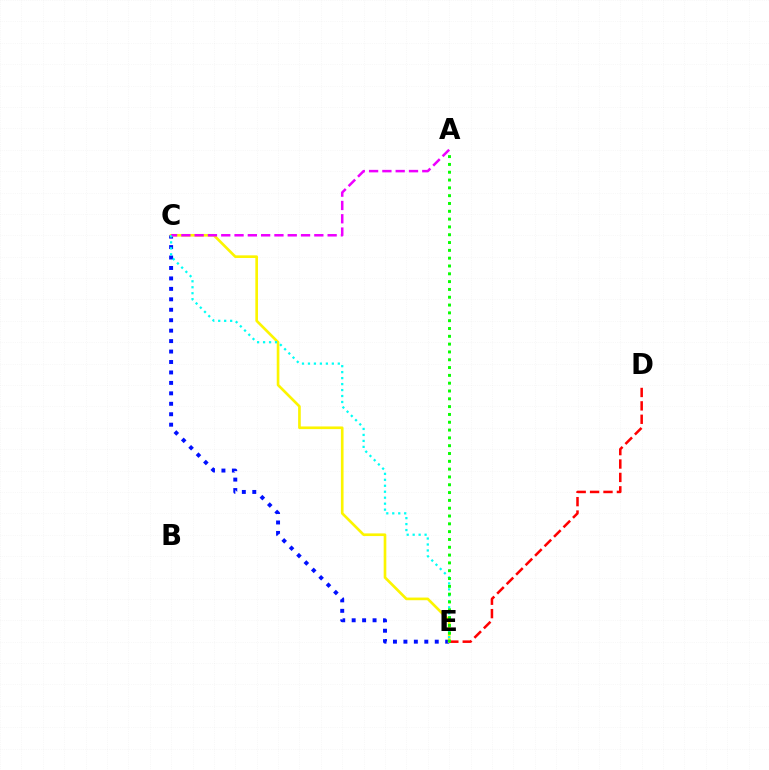{('C', 'E'): [{'color': '#0010ff', 'line_style': 'dotted', 'thickness': 2.84}, {'color': '#fcf500', 'line_style': 'solid', 'thickness': 1.91}, {'color': '#00fff6', 'line_style': 'dotted', 'thickness': 1.62}], ('A', 'C'): [{'color': '#ee00ff', 'line_style': 'dashed', 'thickness': 1.81}], ('D', 'E'): [{'color': '#ff0000', 'line_style': 'dashed', 'thickness': 1.82}], ('A', 'E'): [{'color': '#08ff00', 'line_style': 'dotted', 'thickness': 2.12}]}